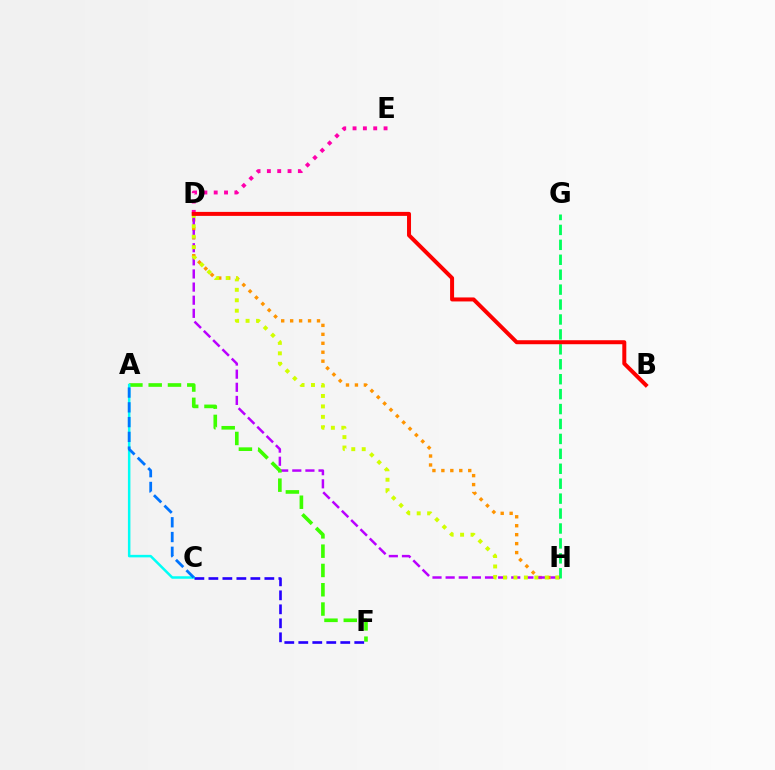{('D', 'E'): [{'color': '#ff00ac', 'line_style': 'dotted', 'thickness': 2.81}], ('D', 'H'): [{'color': '#ff9400', 'line_style': 'dotted', 'thickness': 2.43}, {'color': '#b900ff', 'line_style': 'dashed', 'thickness': 1.78}, {'color': '#d1ff00', 'line_style': 'dotted', 'thickness': 2.84}], ('G', 'H'): [{'color': '#00ff5c', 'line_style': 'dashed', 'thickness': 2.03}], ('A', 'F'): [{'color': '#3dff00', 'line_style': 'dashed', 'thickness': 2.62}], ('A', 'C'): [{'color': '#00fff6', 'line_style': 'solid', 'thickness': 1.8}, {'color': '#0074ff', 'line_style': 'dashed', 'thickness': 2.01}], ('C', 'F'): [{'color': '#2500ff', 'line_style': 'dashed', 'thickness': 1.9}], ('B', 'D'): [{'color': '#ff0000', 'line_style': 'solid', 'thickness': 2.88}]}